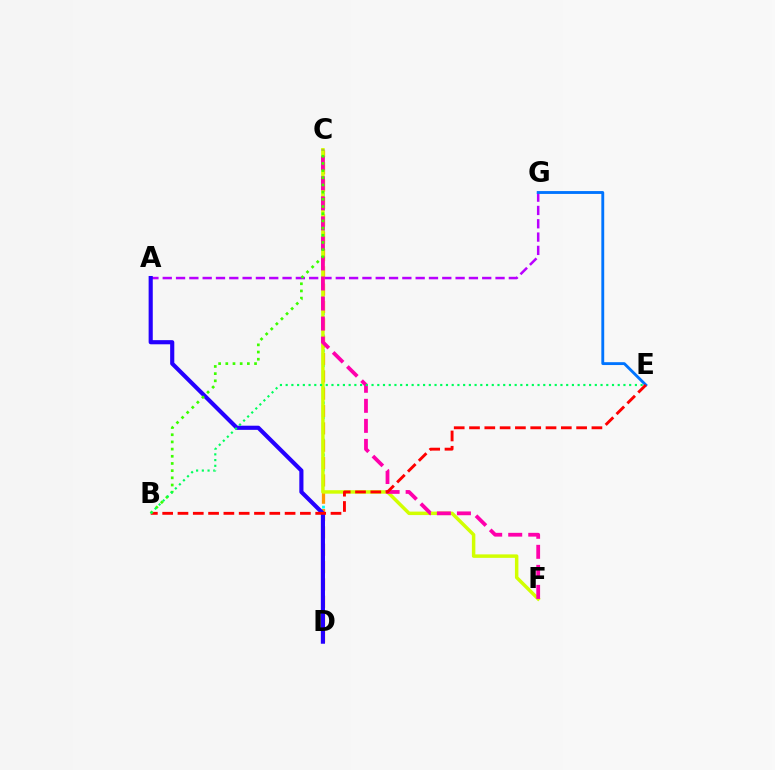{('C', 'D'): [{'color': '#00fff6', 'line_style': 'dotted', 'thickness': 2.02}, {'color': '#ff9400', 'line_style': 'dashed', 'thickness': 2.36}], ('A', 'G'): [{'color': '#b900ff', 'line_style': 'dashed', 'thickness': 1.81}], ('C', 'F'): [{'color': '#d1ff00', 'line_style': 'solid', 'thickness': 2.5}, {'color': '#ff00ac', 'line_style': 'dashed', 'thickness': 2.72}], ('E', 'G'): [{'color': '#0074ff', 'line_style': 'solid', 'thickness': 2.06}], ('A', 'D'): [{'color': '#2500ff', 'line_style': 'solid', 'thickness': 2.98}], ('B', 'E'): [{'color': '#ff0000', 'line_style': 'dashed', 'thickness': 2.08}, {'color': '#00ff5c', 'line_style': 'dotted', 'thickness': 1.56}], ('B', 'C'): [{'color': '#3dff00', 'line_style': 'dotted', 'thickness': 1.95}]}